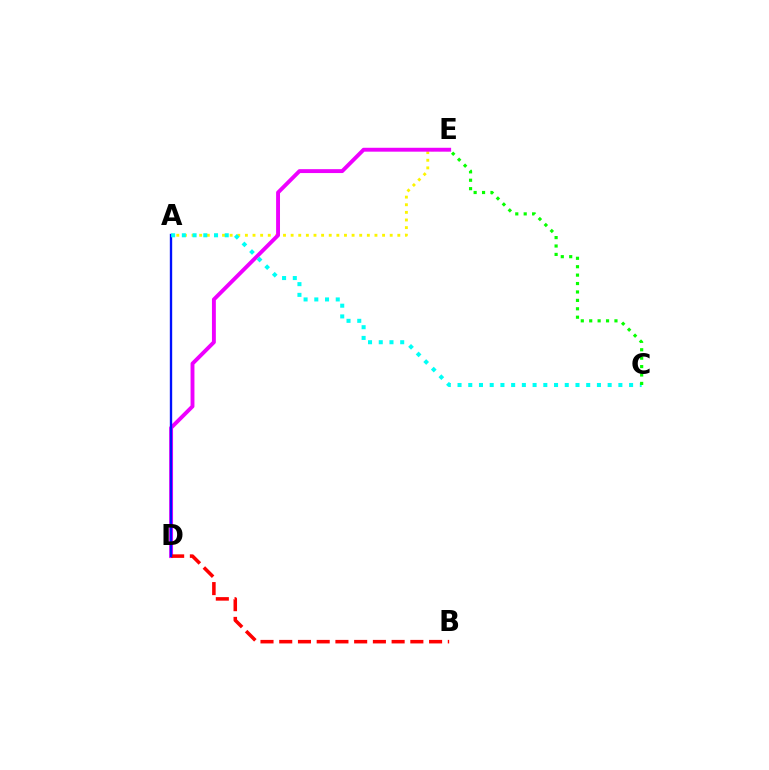{('A', 'E'): [{'color': '#fcf500', 'line_style': 'dotted', 'thickness': 2.07}], ('D', 'E'): [{'color': '#ee00ff', 'line_style': 'solid', 'thickness': 2.8}], ('B', 'D'): [{'color': '#ff0000', 'line_style': 'dashed', 'thickness': 2.54}], ('A', 'D'): [{'color': '#0010ff', 'line_style': 'solid', 'thickness': 1.7}], ('A', 'C'): [{'color': '#00fff6', 'line_style': 'dotted', 'thickness': 2.91}], ('C', 'E'): [{'color': '#08ff00', 'line_style': 'dotted', 'thickness': 2.29}]}